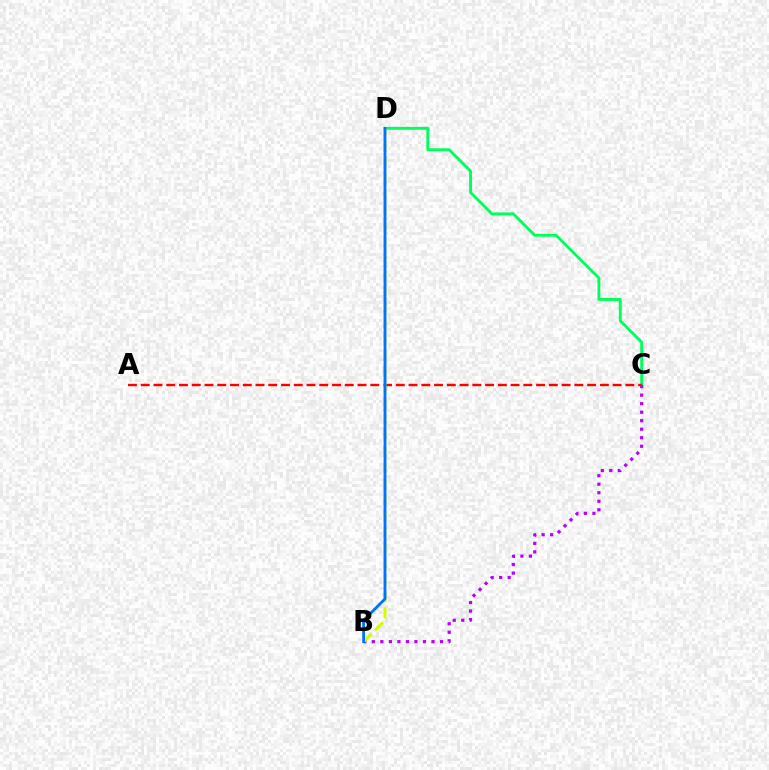{('C', 'D'): [{'color': '#00ff5c', 'line_style': 'solid', 'thickness': 2.07}], ('A', 'C'): [{'color': '#ff0000', 'line_style': 'dashed', 'thickness': 1.73}], ('B', 'C'): [{'color': '#b900ff', 'line_style': 'dotted', 'thickness': 2.32}], ('B', 'D'): [{'color': '#d1ff00', 'line_style': 'dashed', 'thickness': 2.18}, {'color': '#0074ff', 'line_style': 'solid', 'thickness': 2.03}]}